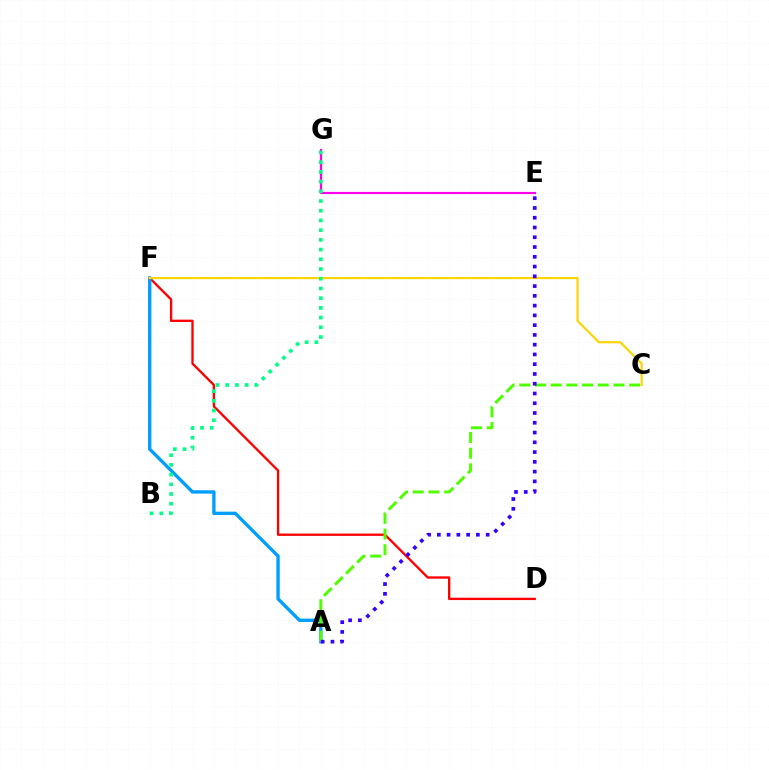{('D', 'F'): [{'color': '#ff0000', 'line_style': 'solid', 'thickness': 1.68}], ('A', 'F'): [{'color': '#009eff', 'line_style': 'solid', 'thickness': 2.41}], ('E', 'G'): [{'color': '#ff00ed', 'line_style': 'solid', 'thickness': 1.55}], ('A', 'C'): [{'color': '#4fff00', 'line_style': 'dashed', 'thickness': 2.13}], ('C', 'F'): [{'color': '#ffd500', 'line_style': 'solid', 'thickness': 1.57}], ('A', 'E'): [{'color': '#3700ff', 'line_style': 'dotted', 'thickness': 2.65}], ('B', 'G'): [{'color': '#00ff86', 'line_style': 'dotted', 'thickness': 2.64}]}